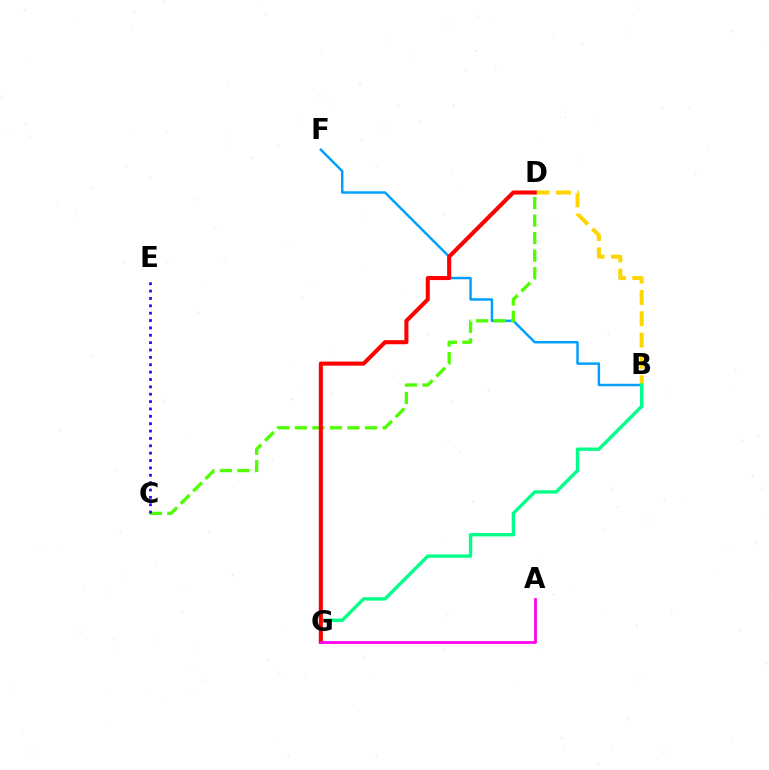{('B', 'F'): [{'color': '#009eff', 'line_style': 'solid', 'thickness': 1.76}], ('B', 'D'): [{'color': '#ffd500', 'line_style': 'dashed', 'thickness': 2.9}], ('C', 'D'): [{'color': '#4fff00', 'line_style': 'dashed', 'thickness': 2.38}], ('B', 'G'): [{'color': '#00ff86', 'line_style': 'solid', 'thickness': 2.41}], ('C', 'E'): [{'color': '#3700ff', 'line_style': 'dotted', 'thickness': 2.0}], ('D', 'G'): [{'color': '#ff0000', 'line_style': 'solid', 'thickness': 2.92}], ('A', 'G'): [{'color': '#ff00ed', 'line_style': 'solid', 'thickness': 1.98}]}